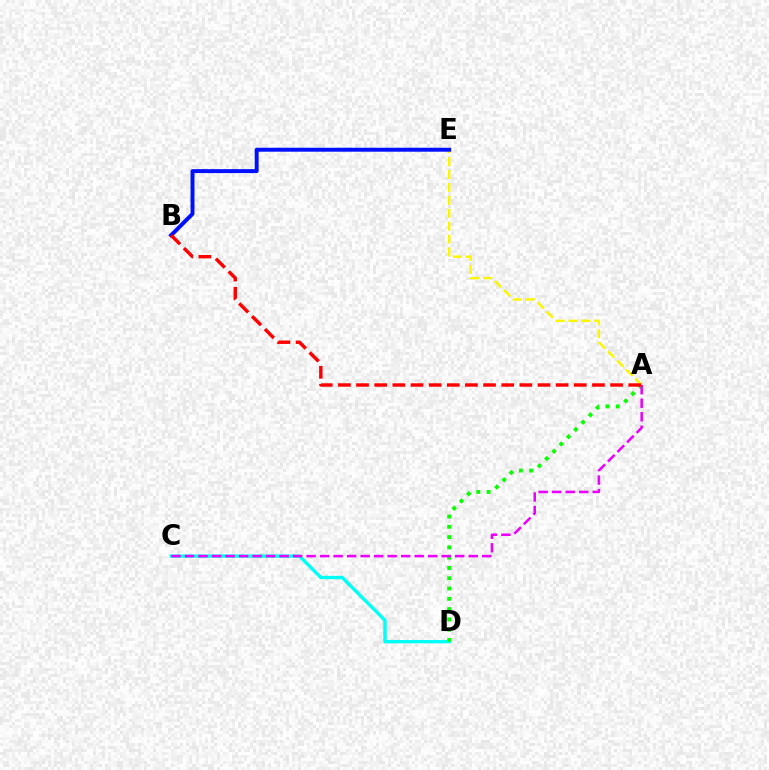{('A', 'E'): [{'color': '#fcf500', 'line_style': 'dashed', 'thickness': 1.75}], ('C', 'D'): [{'color': '#00fff6', 'line_style': 'solid', 'thickness': 2.42}], ('A', 'D'): [{'color': '#08ff00', 'line_style': 'dotted', 'thickness': 2.79}], ('B', 'E'): [{'color': '#0010ff', 'line_style': 'solid', 'thickness': 2.85}], ('A', 'C'): [{'color': '#ee00ff', 'line_style': 'dashed', 'thickness': 1.84}], ('A', 'B'): [{'color': '#ff0000', 'line_style': 'dashed', 'thickness': 2.46}]}